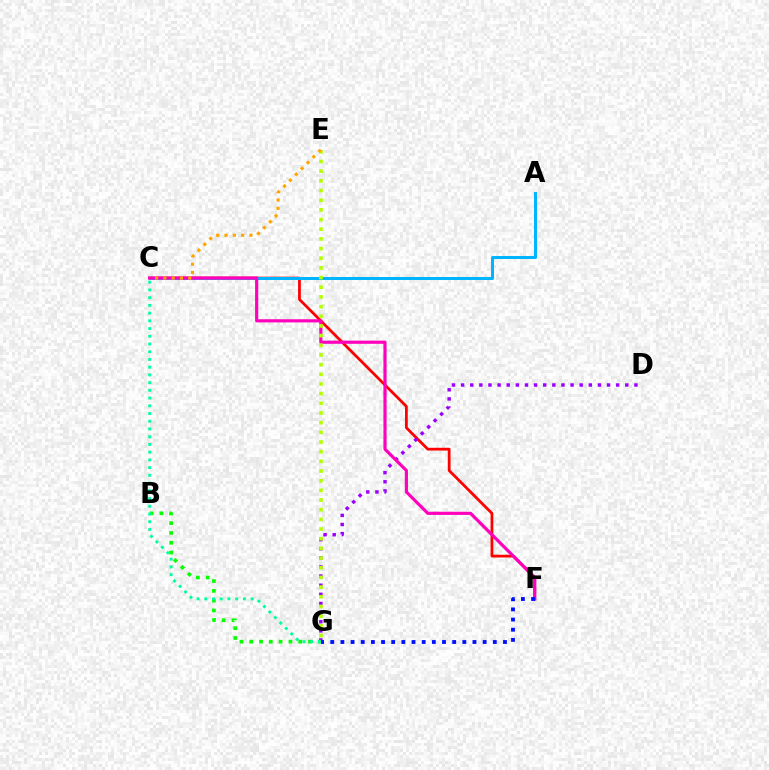{('C', 'F'): [{'color': '#ff0000', 'line_style': 'solid', 'thickness': 1.99}, {'color': '#ff00bd', 'line_style': 'solid', 'thickness': 2.28}], ('D', 'G'): [{'color': '#9b00ff', 'line_style': 'dotted', 'thickness': 2.48}], ('A', 'C'): [{'color': '#00b5ff', 'line_style': 'solid', 'thickness': 2.17}], ('B', 'G'): [{'color': '#08ff00', 'line_style': 'dotted', 'thickness': 2.66}], ('C', 'G'): [{'color': '#00ff9d', 'line_style': 'dotted', 'thickness': 2.1}], ('E', 'G'): [{'color': '#b3ff00', 'line_style': 'dotted', 'thickness': 2.63}], ('C', 'E'): [{'color': '#ffa500', 'line_style': 'dotted', 'thickness': 2.26}], ('F', 'G'): [{'color': '#0010ff', 'line_style': 'dotted', 'thickness': 2.76}]}